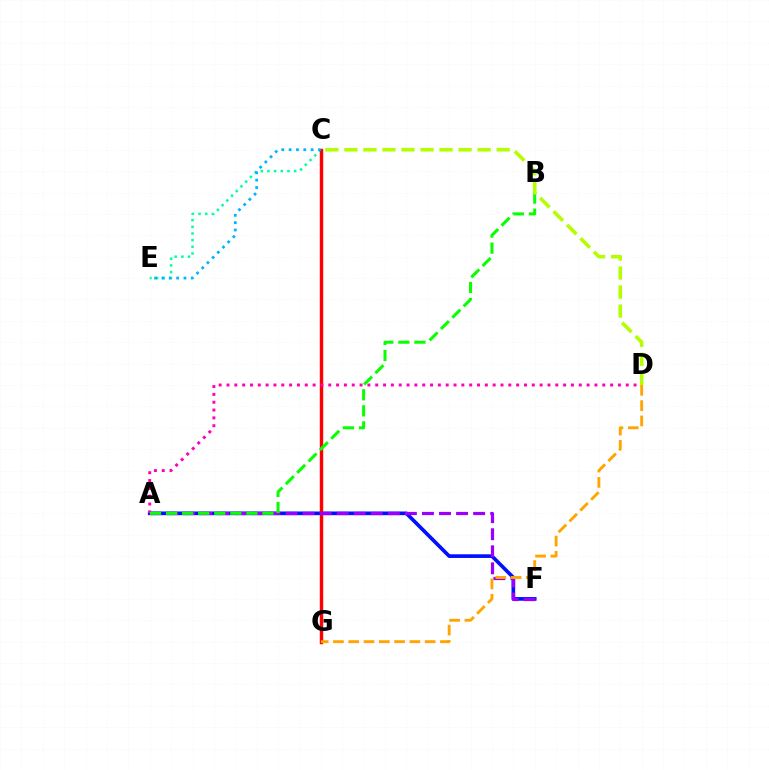{('A', 'F'): [{'color': '#0010ff', 'line_style': 'solid', 'thickness': 2.63}, {'color': '#9b00ff', 'line_style': 'dashed', 'thickness': 2.32}], ('C', 'E'): [{'color': '#00ff9d', 'line_style': 'dotted', 'thickness': 1.81}, {'color': '#00b5ff', 'line_style': 'dotted', 'thickness': 1.99}], ('C', 'G'): [{'color': '#ff0000', 'line_style': 'solid', 'thickness': 2.46}], ('A', 'D'): [{'color': '#ff00bd', 'line_style': 'dotted', 'thickness': 2.13}], ('D', 'G'): [{'color': '#ffa500', 'line_style': 'dashed', 'thickness': 2.08}], ('A', 'B'): [{'color': '#08ff00', 'line_style': 'dashed', 'thickness': 2.18}], ('C', 'D'): [{'color': '#b3ff00', 'line_style': 'dashed', 'thickness': 2.59}]}